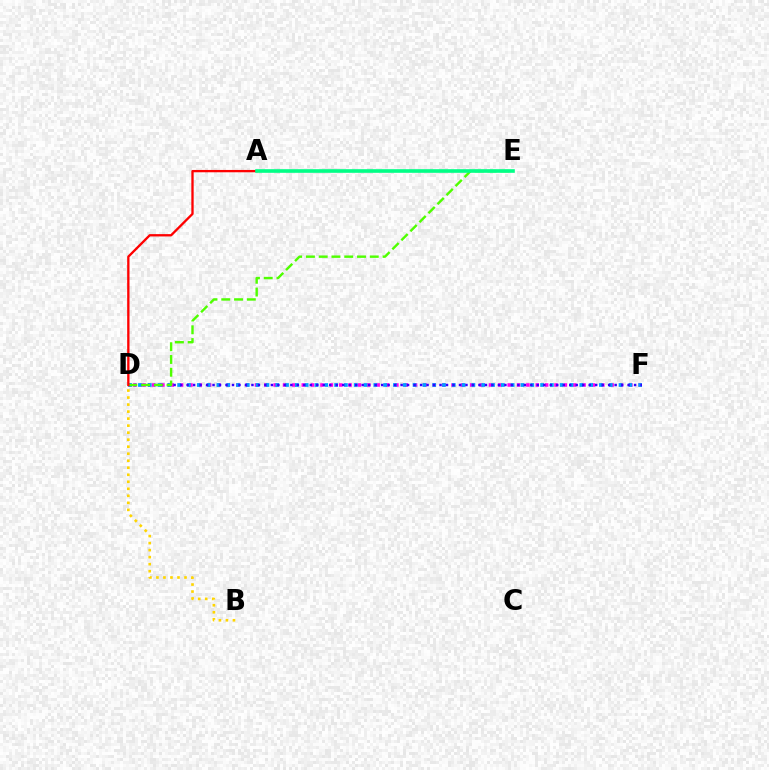{('D', 'F'): [{'color': '#ff00ed', 'line_style': 'dotted', 'thickness': 2.54}, {'color': '#009eff', 'line_style': 'dotted', 'thickness': 2.66}, {'color': '#3700ff', 'line_style': 'dotted', 'thickness': 1.76}], ('D', 'E'): [{'color': '#4fff00', 'line_style': 'dashed', 'thickness': 1.73}], ('A', 'D'): [{'color': '#ff0000', 'line_style': 'solid', 'thickness': 1.67}], ('A', 'E'): [{'color': '#00ff86', 'line_style': 'solid', 'thickness': 2.61}], ('B', 'D'): [{'color': '#ffd500', 'line_style': 'dotted', 'thickness': 1.91}]}